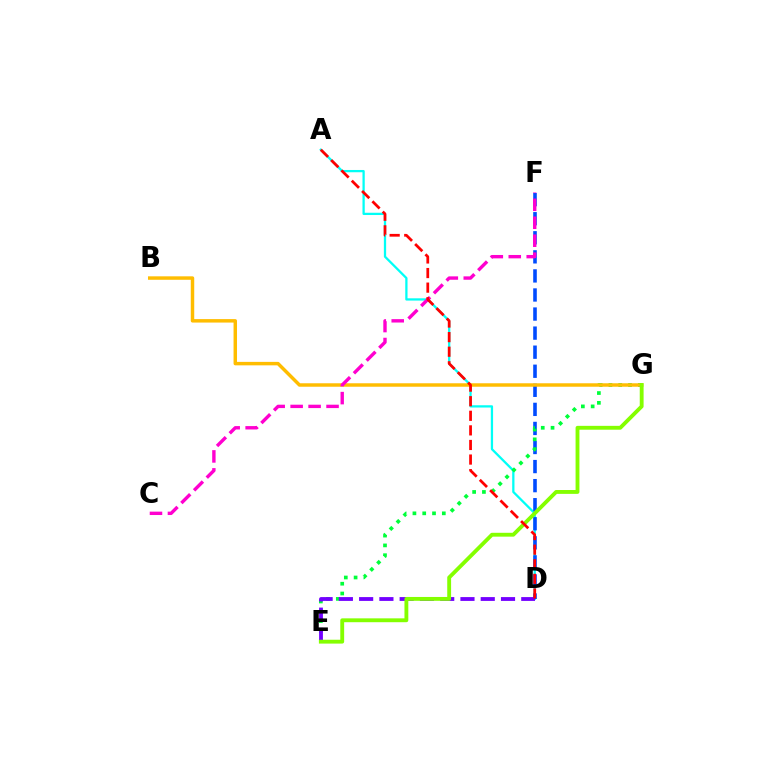{('A', 'D'): [{'color': '#00fff6', 'line_style': 'solid', 'thickness': 1.64}, {'color': '#ff0000', 'line_style': 'dashed', 'thickness': 1.98}], ('D', 'F'): [{'color': '#004bff', 'line_style': 'dashed', 'thickness': 2.59}], ('E', 'G'): [{'color': '#00ff39', 'line_style': 'dotted', 'thickness': 2.66}, {'color': '#84ff00', 'line_style': 'solid', 'thickness': 2.78}], ('D', 'E'): [{'color': '#7200ff', 'line_style': 'dashed', 'thickness': 2.75}], ('B', 'G'): [{'color': '#ffbd00', 'line_style': 'solid', 'thickness': 2.49}], ('C', 'F'): [{'color': '#ff00cf', 'line_style': 'dashed', 'thickness': 2.44}]}